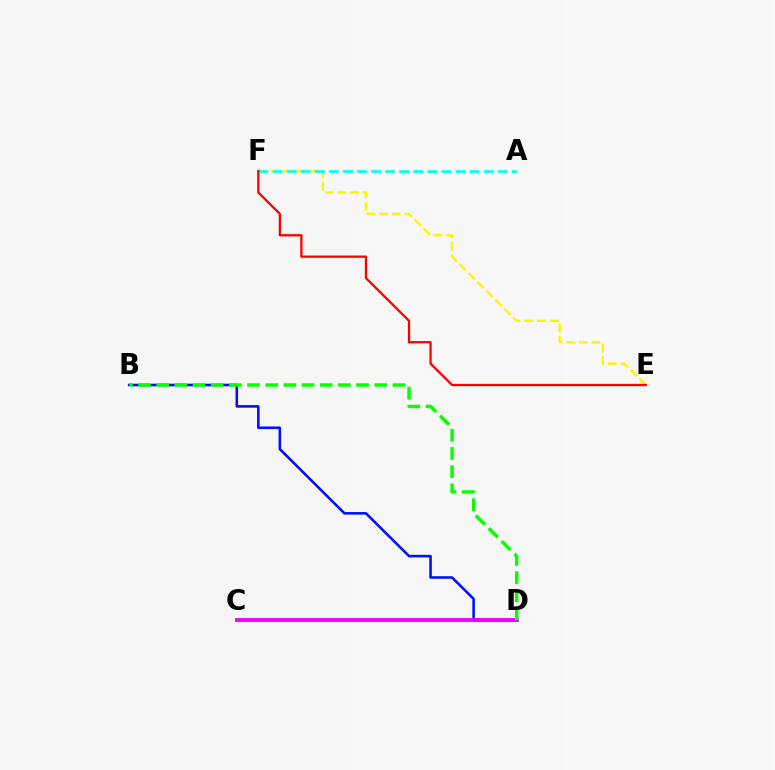{('B', 'D'): [{'color': '#0010ff', 'line_style': 'solid', 'thickness': 1.86}, {'color': '#08ff00', 'line_style': 'dashed', 'thickness': 2.47}], ('E', 'F'): [{'color': '#fcf500', 'line_style': 'dashed', 'thickness': 1.71}, {'color': '#ff0000', 'line_style': 'solid', 'thickness': 1.66}], ('A', 'F'): [{'color': '#00fff6', 'line_style': 'dashed', 'thickness': 1.91}], ('C', 'D'): [{'color': '#ee00ff', 'line_style': 'solid', 'thickness': 2.76}]}